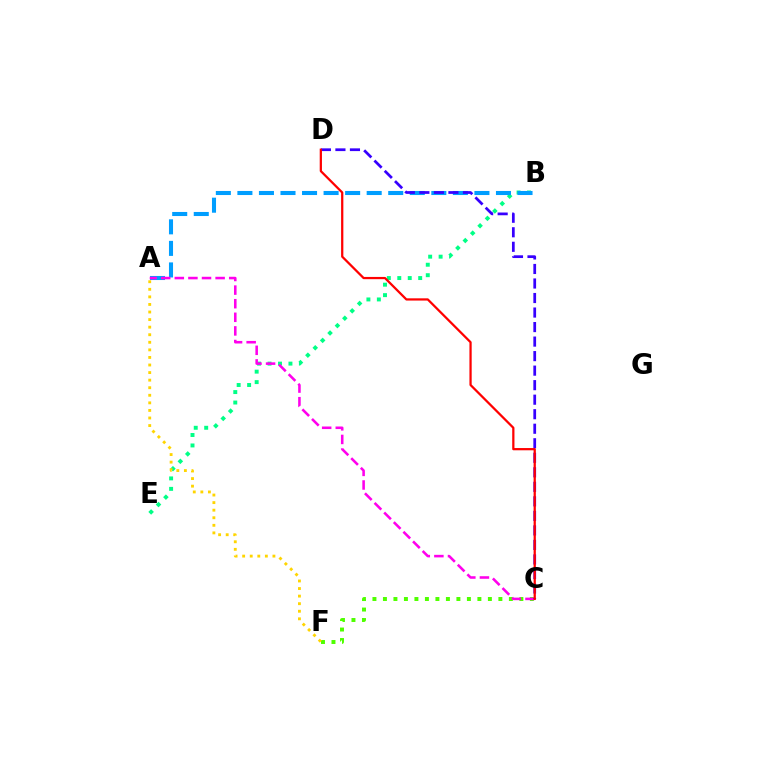{('B', 'E'): [{'color': '#00ff86', 'line_style': 'dotted', 'thickness': 2.84}], ('A', 'B'): [{'color': '#009eff', 'line_style': 'dashed', 'thickness': 2.93}], ('C', 'F'): [{'color': '#4fff00', 'line_style': 'dotted', 'thickness': 2.85}], ('A', 'C'): [{'color': '#ff00ed', 'line_style': 'dashed', 'thickness': 1.85}], ('A', 'F'): [{'color': '#ffd500', 'line_style': 'dotted', 'thickness': 2.06}], ('C', 'D'): [{'color': '#3700ff', 'line_style': 'dashed', 'thickness': 1.97}, {'color': '#ff0000', 'line_style': 'solid', 'thickness': 1.62}]}